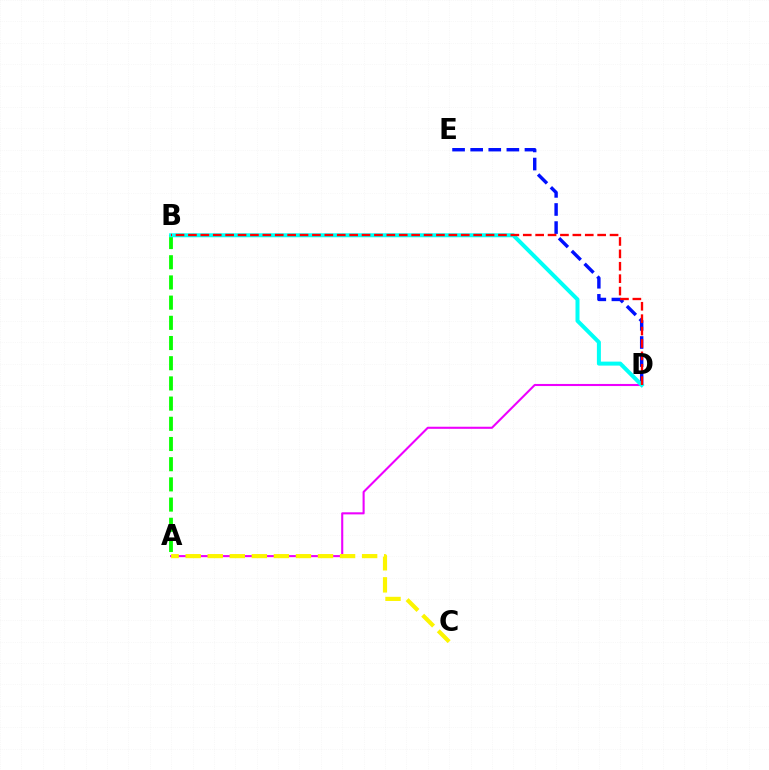{('A', 'B'): [{'color': '#08ff00', 'line_style': 'dashed', 'thickness': 2.74}], ('A', 'D'): [{'color': '#ee00ff', 'line_style': 'solid', 'thickness': 1.5}], ('D', 'E'): [{'color': '#0010ff', 'line_style': 'dashed', 'thickness': 2.46}], ('B', 'D'): [{'color': '#00fff6', 'line_style': 'solid', 'thickness': 2.88}, {'color': '#ff0000', 'line_style': 'dashed', 'thickness': 1.68}], ('A', 'C'): [{'color': '#fcf500', 'line_style': 'dashed', 'thickness': 3.0}]}